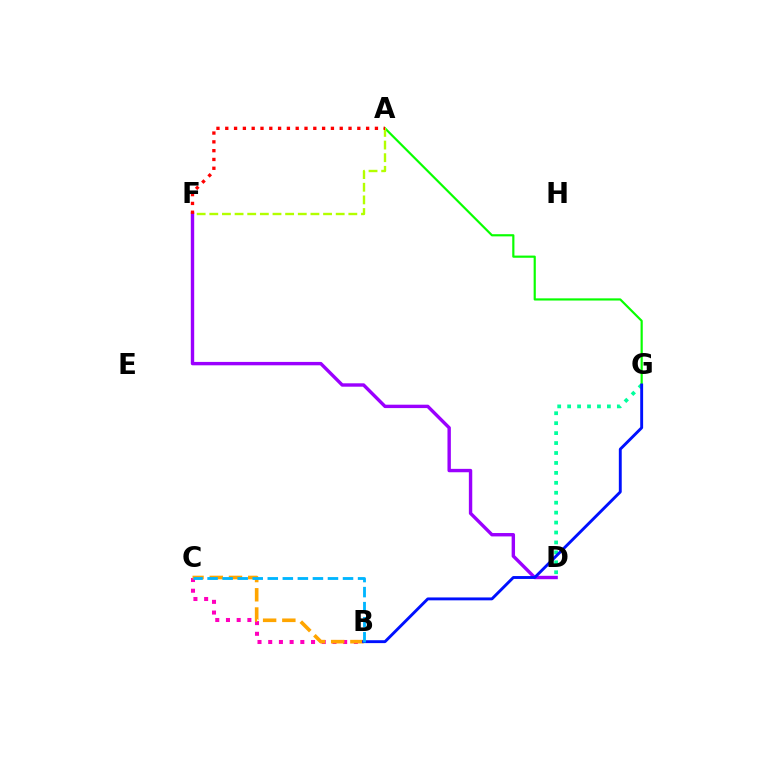{('B', 'C'): [{'color': '#ff00bd', 'line_style': 'dotted', 'thickness': 2.91}, {'color': '#ffa500', 'line_style': 'dashed', 'thickness': 2.61}, {'color': '#00b5ff', 'line_style': 'dashed', 'thickness': 2.04}], ('D', 'G'): [{'color': '#00ff9d', 'line_style': 'dotted', 'thickness': 2.7}], ('A', 'G'): [{'color': '#08ff00', 'line_style': 'solid', 'thickness': 1.57}], ('D', 'F'): [{'color': '#9b00ff', 'line_style': 'solid', 'thickness': 2.44}], ('B', 'G'): [{'color': '#0010ff', 'line_style': 'solid', 'thickness': 2.08}], ('A', 'F'): [{'color': '#b3ff00', 'line_style': 'dashed', 'thickness': 1.72}, {'color': '#ff0000', 'line_style': 'dotted', 'thickness': 2.39}]}